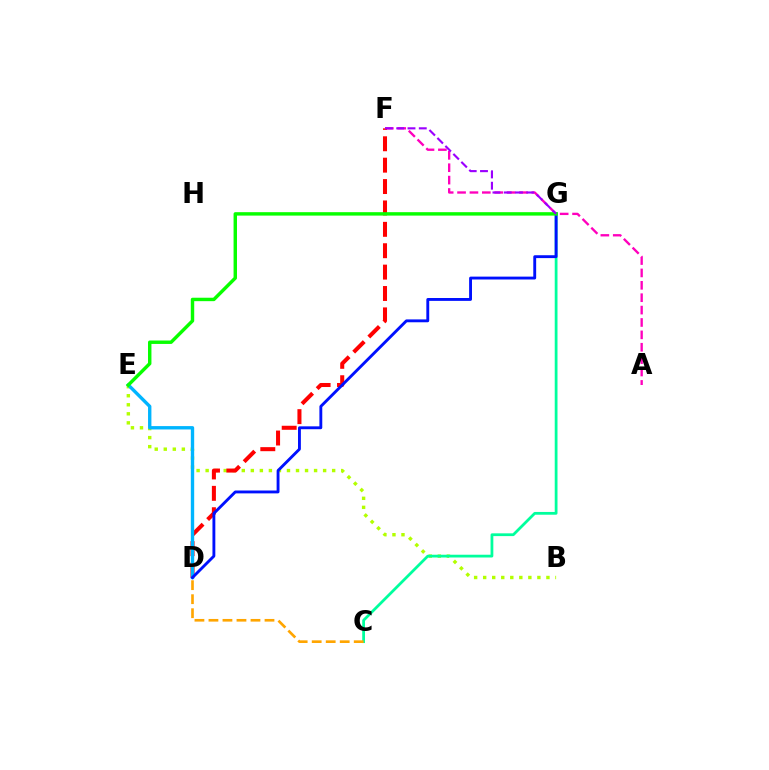{('B', 'E'): [{'color': '#b3ff00', 'line_style': 'dotted', 'thickness': 2.46}], ('A', 'F'): [{'color': '#ff00bd', 'line_style': 'dashed', 'thickness': 1.68}], ('D', 'F'): [{'color': '#ff0000', 'line_style': 'dashed', 'thickness': 2.91}], ('D', 'E'): [{'color': '#00b5ff', 'line_style': 'solid', 'thickness': 2.43}], ('C', 'G'): [{'color': '#00ff9d', 'line_style': 'solid', 'thickness': 1.99}], ('D', 'G'): [{'color': '#0010ff', 'line_style': 'solid', 'thickness': 2.07}], ('E', 'G'): [{'color': '#08ff00', 'line_style': 'solid', 'thickness': 2.47}], ('F', 'G'): [{'color': '#9b00ff', 'line_style': 'dashed', 'thickness': 1.53}], ('C', 'D'): [{'color': '#ffa500', 'line_style': 'dashed', 'thickness': 1.9}]}